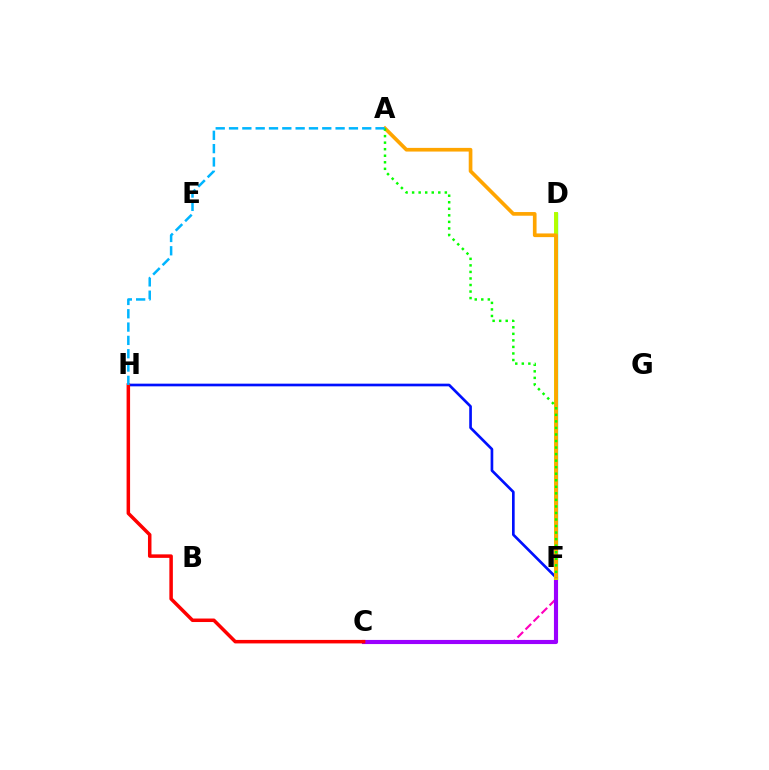{('C', 'F'): [{'color': '#ff00bd', 'line_style': 'dashed', 'thickness': 1.54}, {'color': '#9b00ff', 'line_style': 'solid', 'thickness': 2.97}], ('F', 'H'): [{'color': '#0010ff', 'line_style': 'solid', 'thickness': 1.92}], ('D', 'F'): [{'color': '#00ff9d', 'line_style': 'solid', 'thickness': 2.42}, {'color': '#b3ff00', 'line_style': 'solid', 'thickness': 2.84}], ('C', 'H'): [{'color': '#ff0000', 'line_style': 'solid', 'thickness': 2.52}], ('A', 'F'): [{'color': '#ffa500', 'line_style': 'solid', 'thickness': 2.64}, {'color': '#08ff00', 'line_style': 'dotted', 'thickness': 1.78}], ('A', 'H'): [{'color': '#00b5ff', 'line_style': 'dashed', 'thickness': 1.81}]}